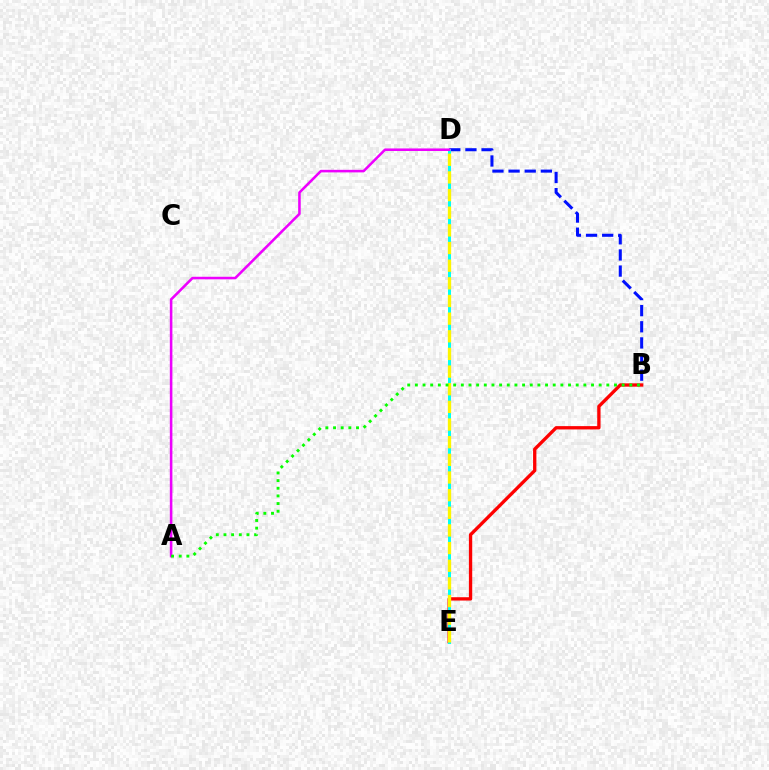{('B', 'D'): [{'color': '#0010ff', 'line_style': 'dashed', 'thickness': 2.19}], ('B', 'E'): [{'color': '#ff0000', 'line_style': 'solid', 'thickness': 2.39}], ('D', 'E'): [{'color': '#00fff6', 'line_style': 'solid', 'thickness': 2.15}, {'color': '#fcf500', 'line_style': 'dashed', 'thickness': 2.4}], ('A', 'D'): [{'color': '#ee00ff', 'line_style': 'solid', 'thickness': 1.84}], ('A', 'B'): [{'color': '#08ff00', 'line_style': 'dotted', 'thickness': 2.08}]}